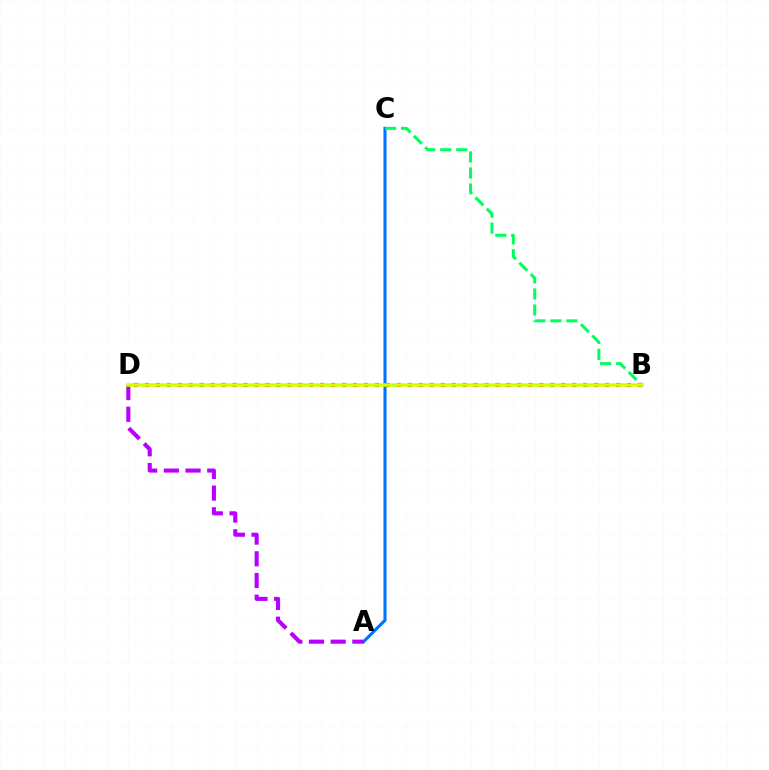{('A', 'C'): [{'color': '#0074ff', 'line_style': 'solid', 'thickness': 2.22}], ('A', 'D'): [{'color': '#b900ff', 'line_style': 'dashed', 'thickness': 2.95}], ('B', 'D'): [{'color': '#ff0000', 'line_style': 'dotted', 'thickness': 2.98}, {'color': '#d1ff00', 'line_style': 'solid', 'thickness': 2.52}], ('B', 'C'): [{'color': '#00ff5c', 'line_style': 'dashed', 'thickness': 2.17}]}